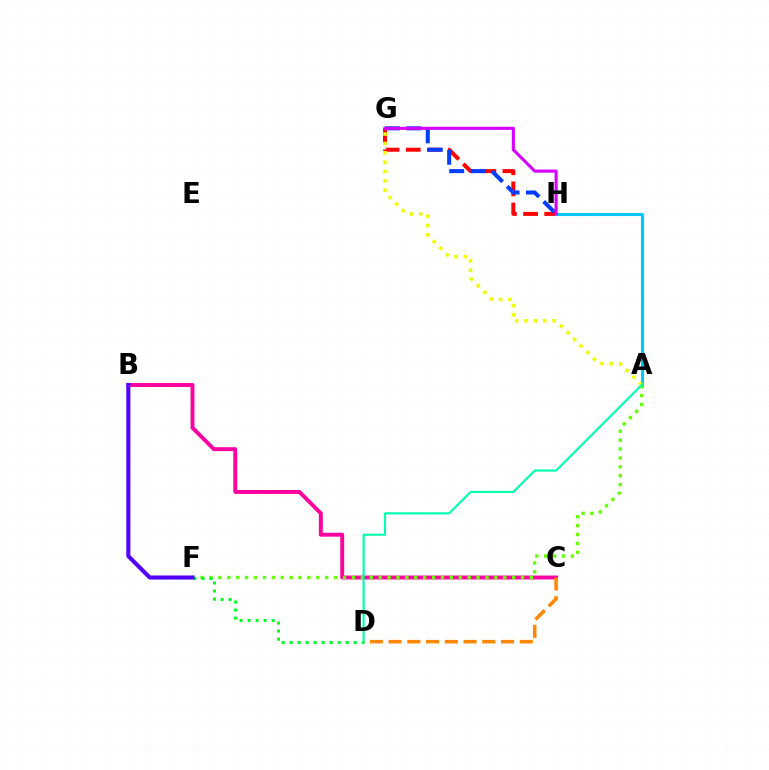{('B', 'C'): [{'color': '#ff00a0', 'line_style': 'solid', 'thickness': 2.83}], ('G', 'H'): [{'color': '#ff0000', 'line_style': 'dashed', 'thickness': 2.87}, {'color': '#003fff', 'line_style': 'dashed', 'thickness': 2.91}, {'color': '#d600ff', 'line_style': 'solid', 'thickness': 2.23}], ('A', 'H'): [{'color': '#00c7ff', 'line_style': 'solid', 'thickness': 2.25}], ('A', 'F'): [{'color': '#66ff00', 'line_style': 'dotted', 'thickness': 2.42}], ('D', 'F'): [{'color': '#00ff27', 'line_style': 'dotted', 'thickness': 2.18}], ('A', 'G'): [{'color': '#eeff00', 'line_style': 'dotted', 'thickness': 2.54}], ('B', 'F'): [{'color': '#4f00ff', 'line_style': 'solid', 'thickness': 2.92}], ('A', 'D'): [{'color': '#00ffaf', 'line_style': 'solid', 'thickness': 1.54}], ('C', 'D'): [{'color': '#ff8800', 'line_style': 'dashed', 'thickness': 2.55}]}